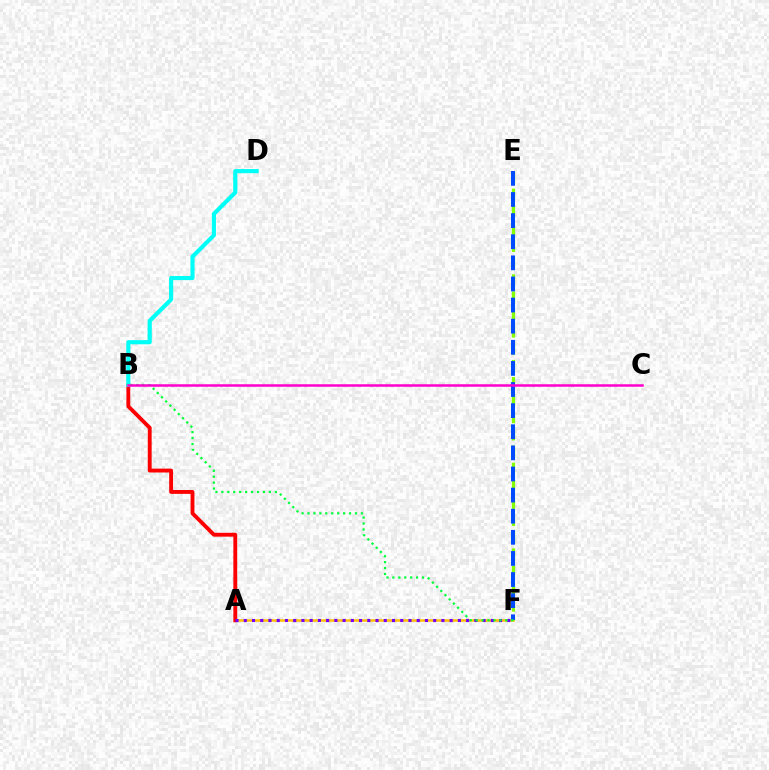{('A', 'F'): [{'color': '#ffbd00', 'line_style': 'solid', 'thickness': 1.8}, {'color': '#7200ff', 'line_style': 'dotted', 'thickness': 2.24}], ('E', 'F'): [{'color': '#84ff00', 'line_style': 'dashed', 'thickness': 2.33}, {'color': '#004bff', 'line_style': 'dashed', 'thickness': 2.87}], ('A', 'B'): [{'color': '#ff0000', 'line_style': 'solid', 'thickness': 2.78}], ('B', 'D'): [{'color': '#00fff6', 'line_style': 'solid', 'thickness': 2.97}], ('B', 'F'): [{'color': '#00ff39', 'line_style': 'dotted', 'thickness': 1.61}], ('B', 'C'): [{'color': '#ff00cf', 'line_style': 'solid', 'thickness': 1.81}]}